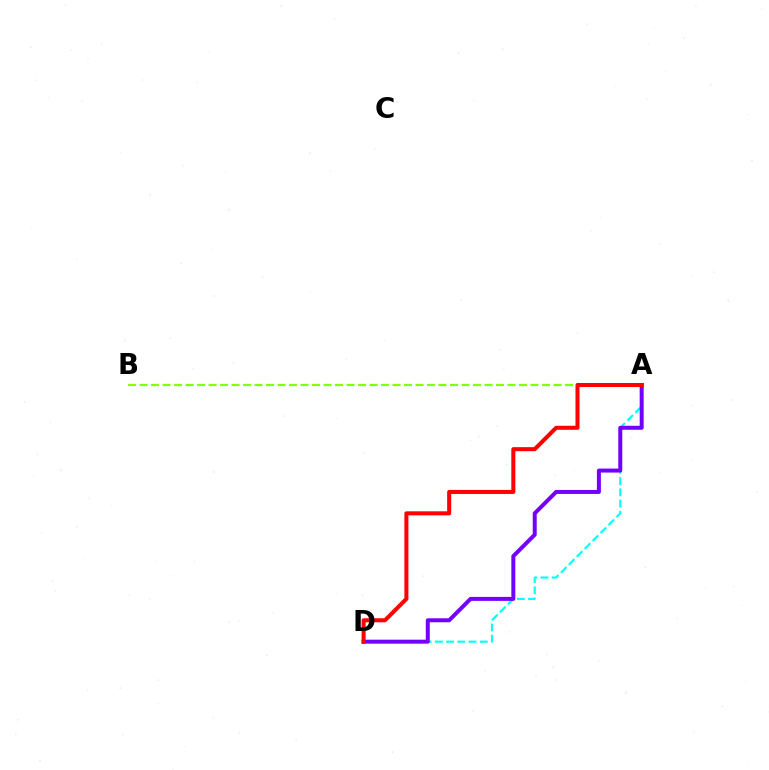{('A', 'D'): [{'color': '#00fff6', 'line_style': 'dashed', 'thickness': 1.53}, {'color': '#7200ff', 'line_style': 'solid', 'thickness': 2.87}, {'color': '#ff0000', 'line_style': 'solid', 'thickness': 2.9}], ('A', 'B'): [{'color': '#84ff00', 'line_style': 'dashed', 'thickness': 1.56}]}